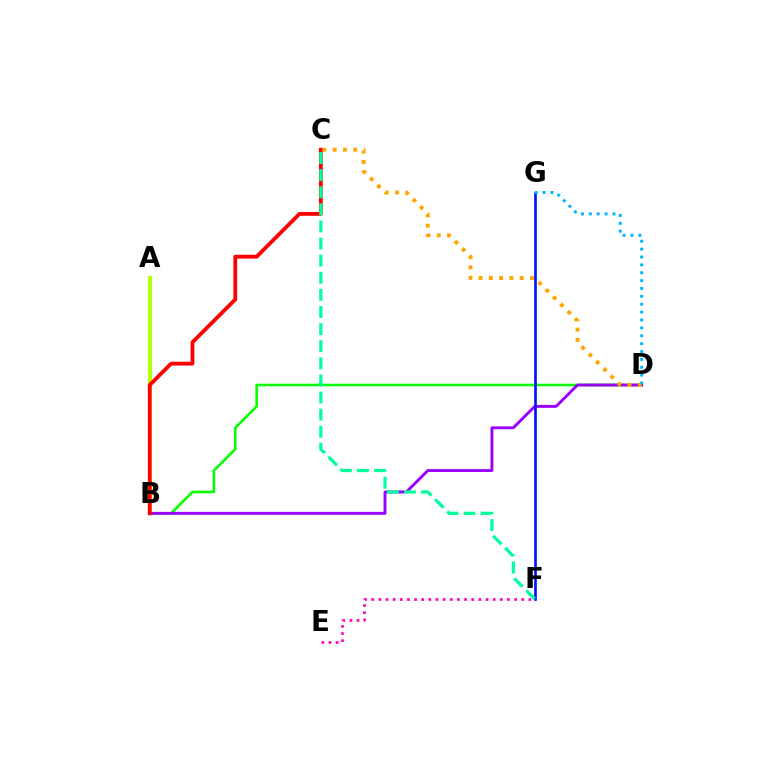{('A', 'B'): [{'color': '#b3ff00', 'line_style': 'solid', 'thickness': 2.93}], ('E', 'F'): [{'color': '#ff00bd', 'line_style': 'dotted', 'thickness': 1.94}], ('B', 'D'): [{'color': '#08ff00', 'line_style': 'solid', 'thickness': 1.87}, {'color': '#9b00ff', 'line_style': 'solid', 'thickness': 2.09}], ('F', 'G'): [{'color': '#0010ff', 'line_style': 'solid', 'thickness': 1.91}], ('B', 'C'): [{'color': '#ff0000', 'line_style': 'solid', 'thickness': 2.73}], ('C', 'D'): [{'color': '#ffa500', 'line_style': 'dotted', 'thickness': 2.8}], ('C', 'F'): [{'color': '#00ff9d', 'line_style': 'dashed', 'thickness': 2.32}], ('D', 'G'): [{'color': '#00b5ff', 'line_style': 'dotted', 'thickness': 2.14}]}